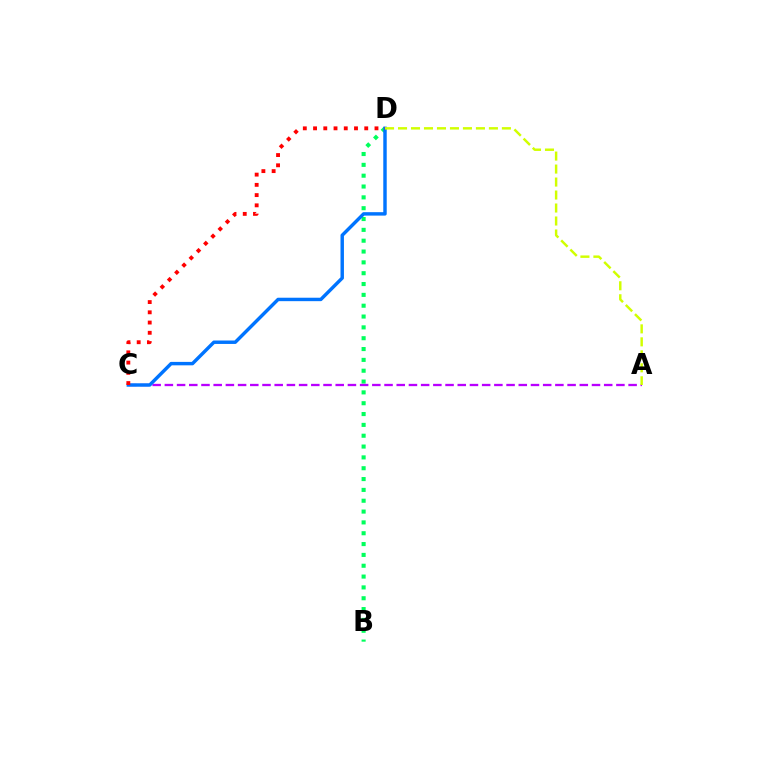{('B', 'D'): [{'color': '#00ff5c', 'line_style': 'dotted', 'thickness': 2.94}], ('A', 'C'): [{'color': '#b900ff', 'line_style': 'dashed', 'thickness': 1.66}], ('C', 'D'): [{'color': '#0074ff', 'line_style': 'solid', 'thickness': 2.47}, {'color': '#ff0000', 'line_style': 'dotted', 'thickness': 2.78}], ('A', 'D'): [{'color': '#d1ff00', 'line_style': 'dashed', 'thickness': 1.76}]}